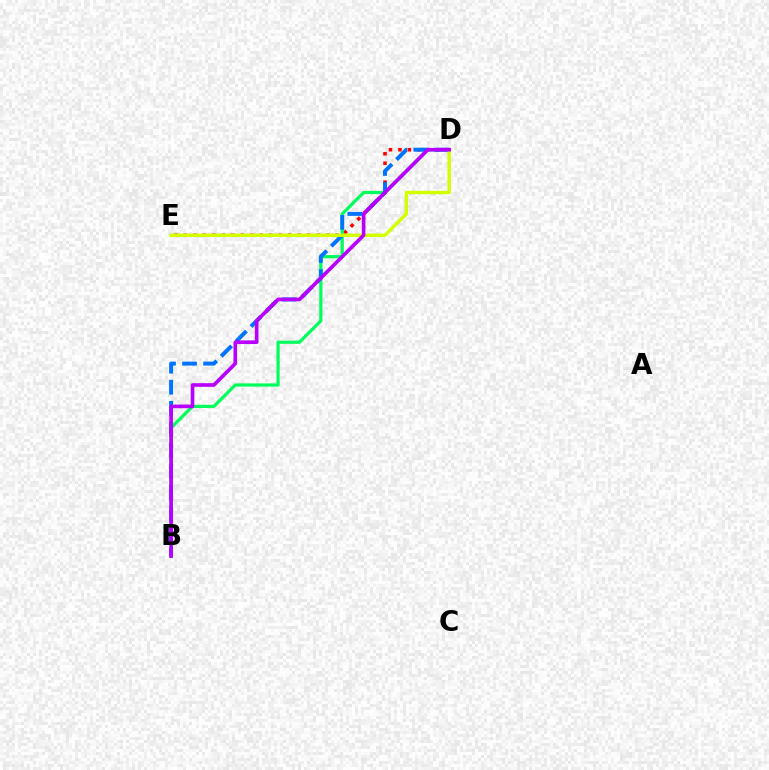{('D', 'E'): [{'color': '#ff0000', 'line_style': 'dotted', 'thickness': 2.58}, {'color': '#d1ff00', 'line_style': 'solid', 'thickness': 2.47}], ('B', 'D'): [{'color': '#00ff5c', 'line_style': 'solid', 'thickness': 2.31}, {'color': '#0074ff', 'line_style': 'dashed', 'thickness': 2.86}, {'color': '#b900ff', 'line_style': 'solid', 'thickness': 2.62}]}